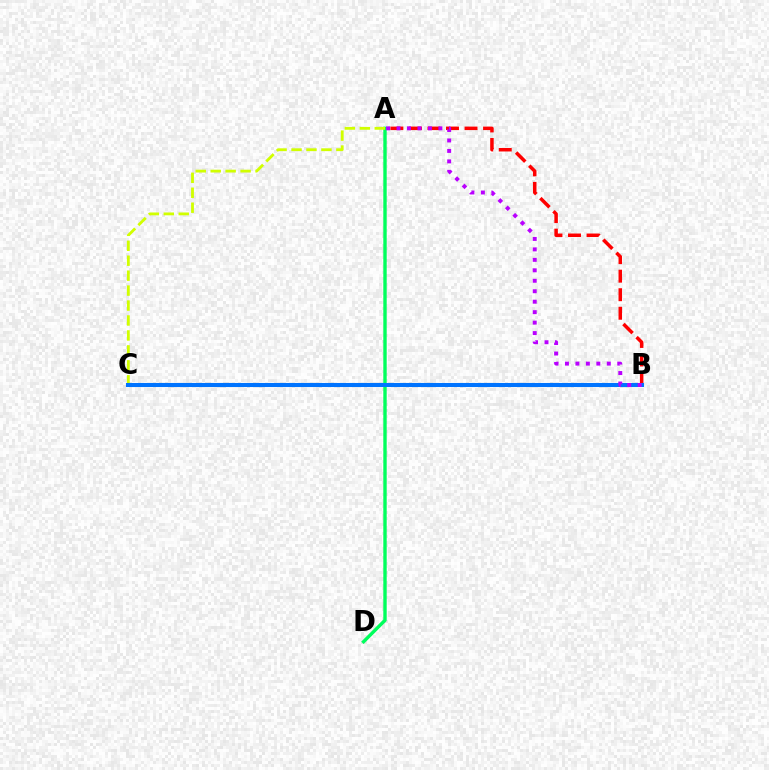{('A', 'D'): [{'color': '#00ff5c', 'line_style': 'solid', 'thickness': 2.44}], ('A', 'C'): [{'color': '#d1ff00', 'line_style': 'dashed', 'thickness': 2.03}], ('A', 'B'): [{'color': '#ff0000', 'line_style': 'dashed', 'thickness': 2.52}, {'color': '#b900ff', 'line_style': 'dotted', 'thickness': 2.84}], ('B', 'C'): [{'color': '#0074ff', 'line_style': 'solid', 'thickness': 2.93}]}